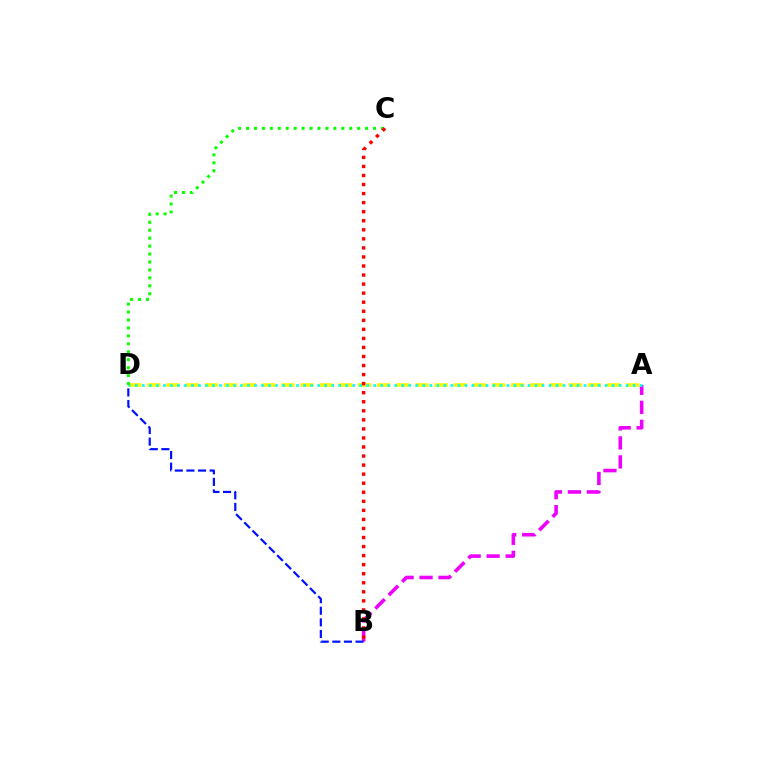{('A', 'B'): [{'color': '#ee00ff', 'line_style': 'dashed', 'thickness': 2.58}], ('B', 'D'): [{'color': '#0010ff', 'line_style': 'dashed', 'thickness': 1.58}], ('A', 'D'): [{'color': '#fcf500', 'line_style': 'dashed', 'thickness': 2.6}, {'color': '#00fff6', 'line_style': 'dotted', 'thickness': 1.91}], ('C', 'D'): [{'color': '#08ff00', 'line_style': 'dotted', 'thickness': 2.16}], ('B', 'C'): [{'color': '#ff0000', 'line_style': 'dotted', 'thickness': 2.46}]}